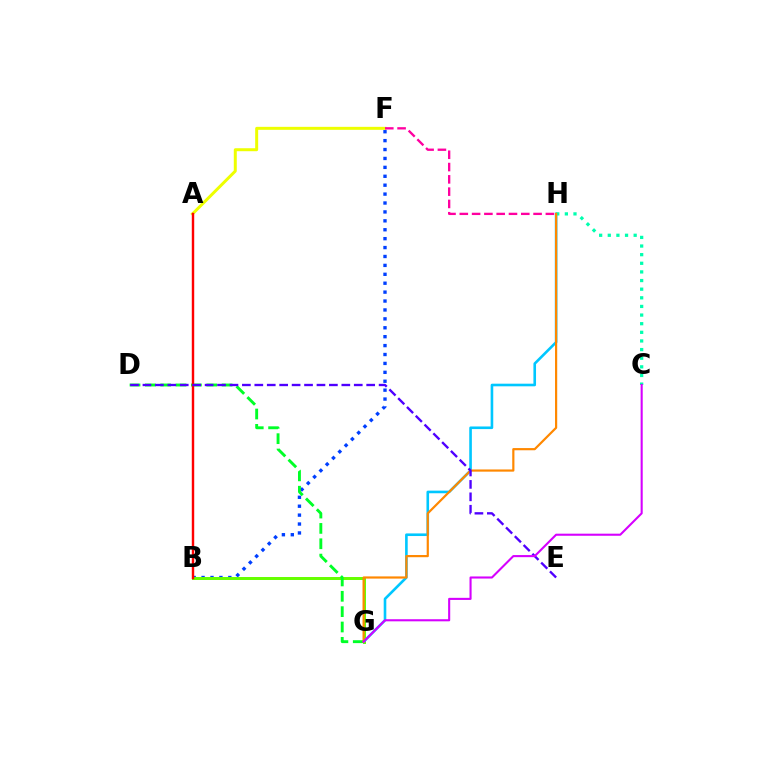{('A', 'F'): [{'color': '#eeff00', 'line_style': 'solid', 'thickness': 2.15}], ('B', 'F'): [{'color': '#003fff', 'line_style': 'dotted', 'thickness': 2.42}], ('F', 'H'): [{'color': '#ff00a0', 'line_style': 'dashed', 'thickness': 1.67}], ('B', 'G'): [{'color': '#66ff00', 'line_style': 'solid', 'thickness': 2.14}], ('G', 'H'): [{'color': '#00c7ff', 'line_style': 'solid', 'thickness': 1.89}, {'color': '#ff8800', 'line_style': 'solid', 'thickness': 1.58}], ('D', 'G'): [{'color': '#00ff27', 'line_style': 'dashed', 'thickness': 2.09}], ('A', 'B'): [{'color': '#ff0000', 'line_style': 'solid', 'thickness': 1.75}], ('C', 'H'): [{'color': '#00ffaf', 'line_style': 'dotted', 'thickness': 2.34}], ('D', 'E'): [{'color': '#4f00ff', 'line_style': 'dashed', 'thickness': 1.69}], ('C', 'G'): [{'color': '#d600ff', 'line_style': 'solid', 'thickness': 1.51}]}